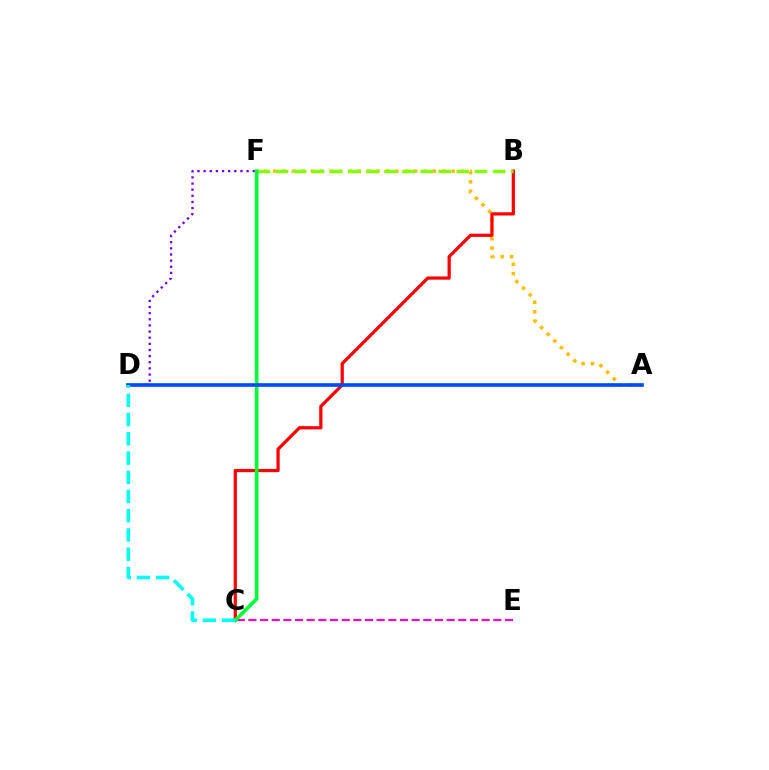{('A', 'F'): [{'color': '#ffbd00', 'line_style': 'dotted', 'thickness': 2.55}], ('B', 'C'): [{'color': '#ff0000', 'line_style': 'solid', 'thickness': 2.32}], ('D', 'F'): [{'color': '#7200ff', 'line_style': 'dotted', 'thickness': 1.67}], ('C', 'E'): [{'color': '#ff00cf', 'line_style': 'dashed', 'thickness': 1.58}], ('B', 'F'): [{'color': '#84ff00', 'line_style': 'dashed', 'thickness': 2.46}], ('C', 'F'): [{'color': '#00ff39', 'line_style': 'solid', 'thickness': 2.61}], ('A', 'D'): [{'color': '#004bff', 'line_style': 'solid', 'thickness': 2.63}], ('C', 'D'): [{'color': '#00fff6', 'line_style': 'dashed', 'thickness': 2.61}]}